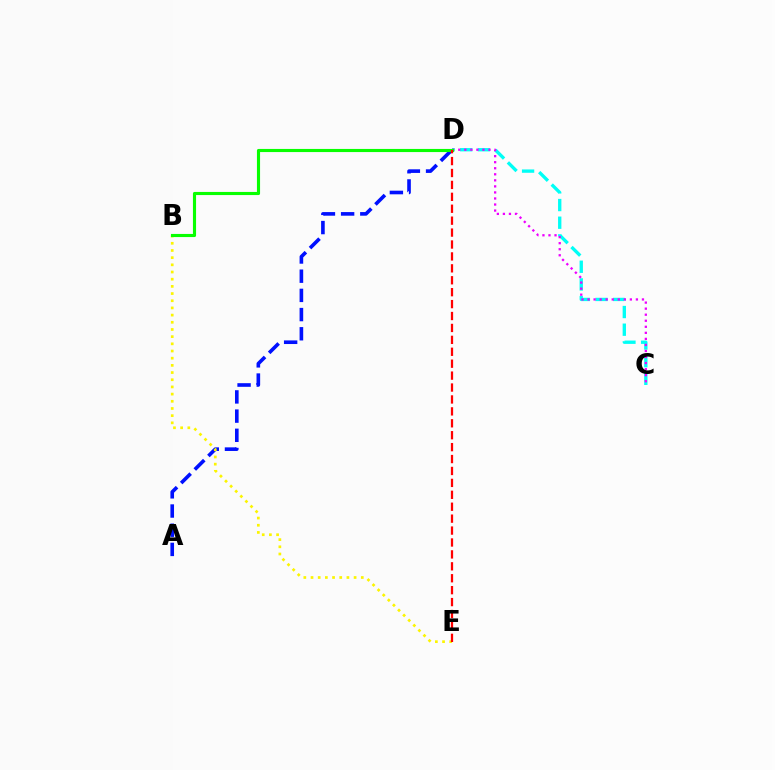{('C', 'D'): [{'color': '#00fff6', 'line_style': 'dashed', 'thickness': 2.4}, {'color': '#ee00ff', 'line_style': 'dotted', 'thickness': 1.64}], ('A', 'D'): [{'color': '#0010ff', 'line_style': 'dashed', 'thickness': 2.61}], ('B', 'E'): [{'color': '#fcf500', 'line_style': 'dotted', 'thickness': 1.95}], ('B', 'D'): [{'color': '#08ff00', 'line_style': 'solid', 'thickness': 2.25}], ('D', 'E'): [{'color': '#ff0000', 'line_style': 'dashed', 'thickness': 1.62}]}